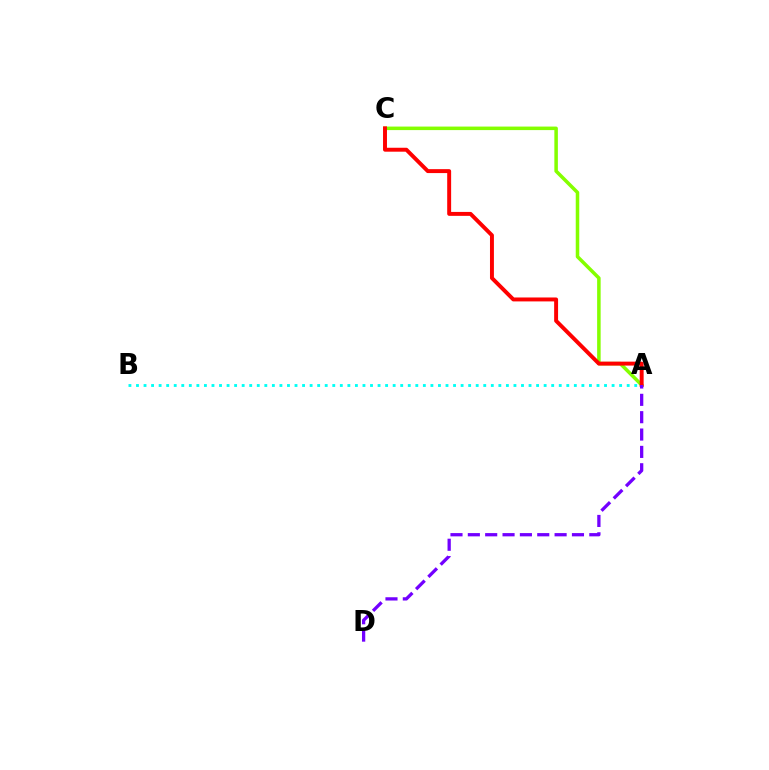{('A', 'B'): [{'color': '#00fff6', 'line_style': 'dotted', 'thickness': 2.05}], ('A', 'C'): [{'color': '#84ff00', 'line_style': 'solid', 'thickness': 2.54}, {'color': '#ff0000', 'line_style': 'solid', 'thickness': 2.83}], ('A', 'D'): [{'color': '#7200ff', 'line_style': 'dashed', 'thickness': 2.36}]}